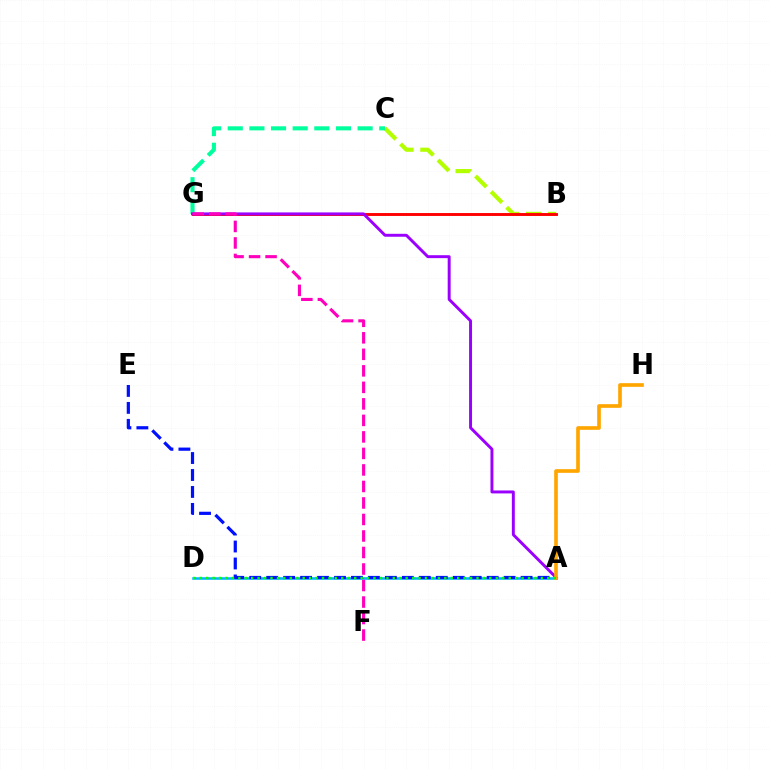{('A', 'D'): [{'color': '#00b5ff', 'line_style': 'solid', 'thickness': 1.84}, {'color': '#08ff00', 'line_style': 'dotted', 'thickness': 1.75}], ('B', 'C'): [{'color': '#b3ff00', 'line_style': 'dashed', 'thickness': 3.0}], ('B', 'G'): [{'color': '#ff0000', 'line_style': 'solid', 'thickness': 2.1}], ('C', 'G'): [{'color': '#00ff9d', 'line_style': 'dashed', 'thickness': 2.94}], ('A', 'E'): [{'color': '#0010ff', 'line_style': 'dashed', 'thickness': 2.3}], ('A', 'G'): [{'color': '#9b00ff', 'line_style': 'solid', 'thickness': 2.12}], ('A', 'H'): [{'color': '#ffa500', 'line_style': 'solid', 'thickness': 2.64}], ('F', 'G'): [{'color': '#ff00bd', 'line_style': 'dashed', 'thickness': 2.24}]}